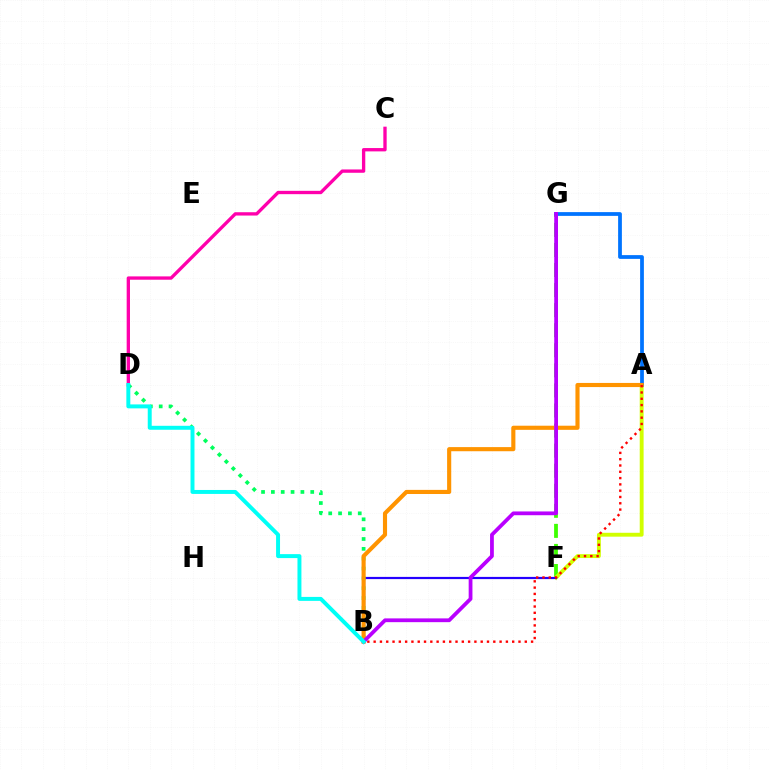{('F', 'G'): [{'color': '#3dff00', 'line_style': 'dashed', 'thickness': 2.73}], ('A', 'F'): [{'color': '#d1ff00', 'line_style': 'solid', 'thickness': 2.79}], ('B', 'F'): [{'color': '#2500ff', 'line_style': 'solid', 'thickness': 1.59}], ('B', 'D'): [{'color': '#00ff5c', 'line_style': 'dotted', 'thickness': 2.67}, {'color': '#00fff6', 'line_style': 'solid', 'thickness': 2.85}], ('A', 'G'): [{'color': '#0074ff', 'line_style': 'solid', 'thickness': 2.71}], ('C', 'D'): [{'color': '#ff00ac', 'line_style': 'solid', 'thickness': 2.39}], ('A', 'B'): [{'color': '#ff9400', 'line_style': 'solid', 'thickness': 2.97}, {'color': '#ff0000', 'line_style': 'dotted', 'thickness': 1.71}], ('B', 'G'): [{'color': '#b900ff', 'line_style': 'solid', 'thickness': 2.72}]}